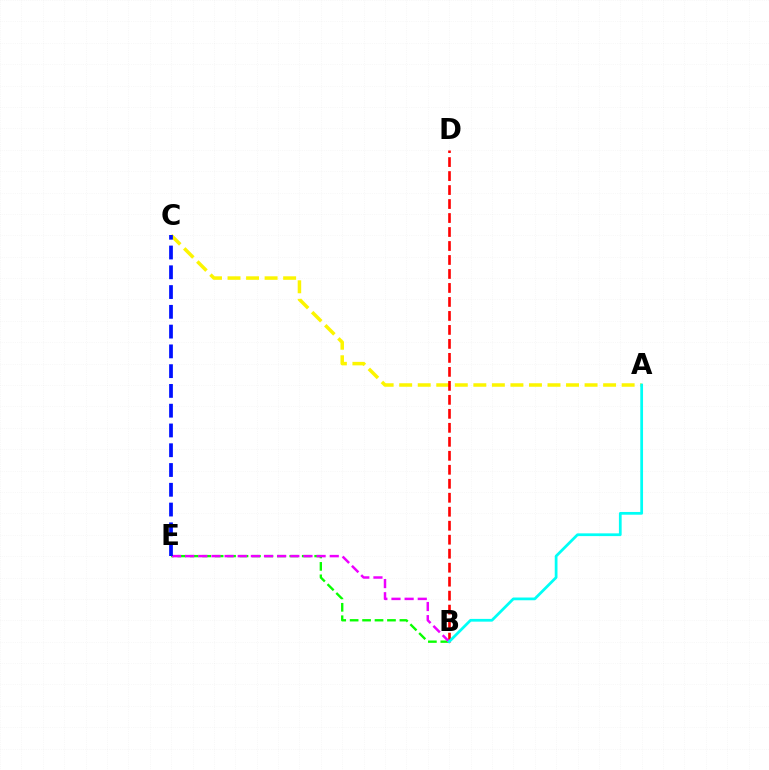{('A', 'C'): [{'color': '#fcf500', 'line_style': 'dashed', 'thickness': 2.52}], ('B', 'D'): [{'color': '#ff0000', 'line_style': 'dashed', 'thickness': 1.9}], ('B', 'E'): [{'color': '#08ff00', 'line_style': 'dashed', 'thickness': 1.69}, {'color': '#ee00ff', 'line_style': 'dashed', 'thickness': 1.79}], ('C', 'E'): [{'color': '#0010ff', 'line_style': 'dashed', 'thickness': 2.69}], ('A', 'B'): [{'color': '#00fff6', 'line_style': 'solid', 'thickness': 1.98}]}